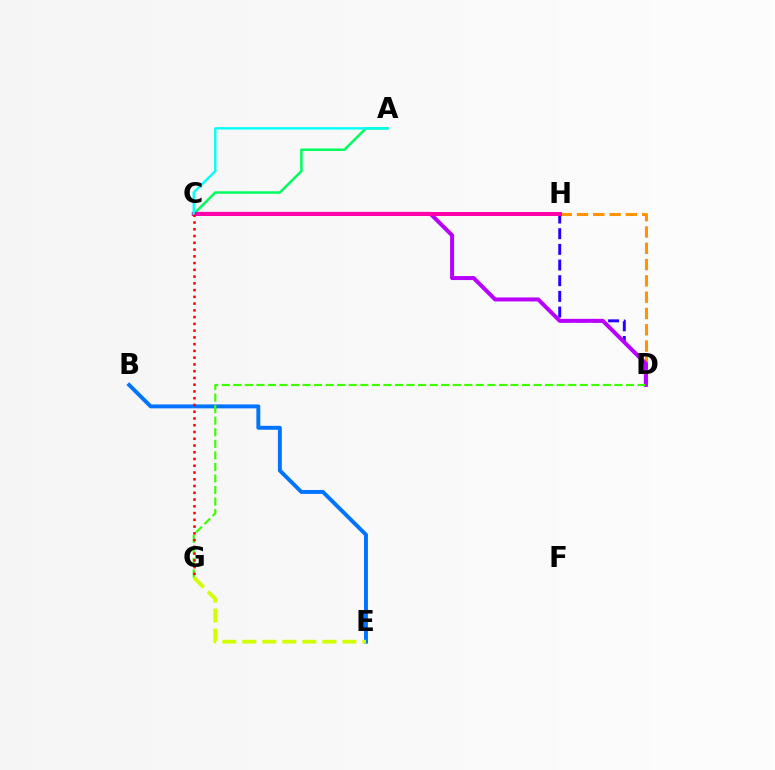{('D', 'H'): [{'color': '#ff9400', 'line_style': 'dashed', 'thickness': 2.21}, {'color': '#2500ff', 'line_style': 'dashed', 'thickness': 2.13}], ('B', 'E'): [{'color': '#0074ff', 'line_style': 'solid', 'thickness': 2.82}], ('A', 'C'): [{'color': '#00ff5c', 'line_style': 'solid', 'thickness': 1.8}, {'color': '#00fff6', 'line_style': 'solid', 'thickness': 1.71}], ('C', 'D'): [{'color': '#b900ff', 'line_style': 'solid', 'thickness': 2.88}], ('C', 'H'): [{'color': '#ff00ac', 'line_style': 'solid', 'thickness': 2.88}], ('E', 'G'): [{'color': '#d1ff00', 'line_style': 'dashed', 'thickness': 2.72}], ('D', 'G'): [{'color': '#3dff00', 'line_style': 'dashed', 'thickness': 1.57}], ('C', 'G'): [{'color': '#ff0000', 'line_style': 'dotted', 'thickness': 1.84}]}